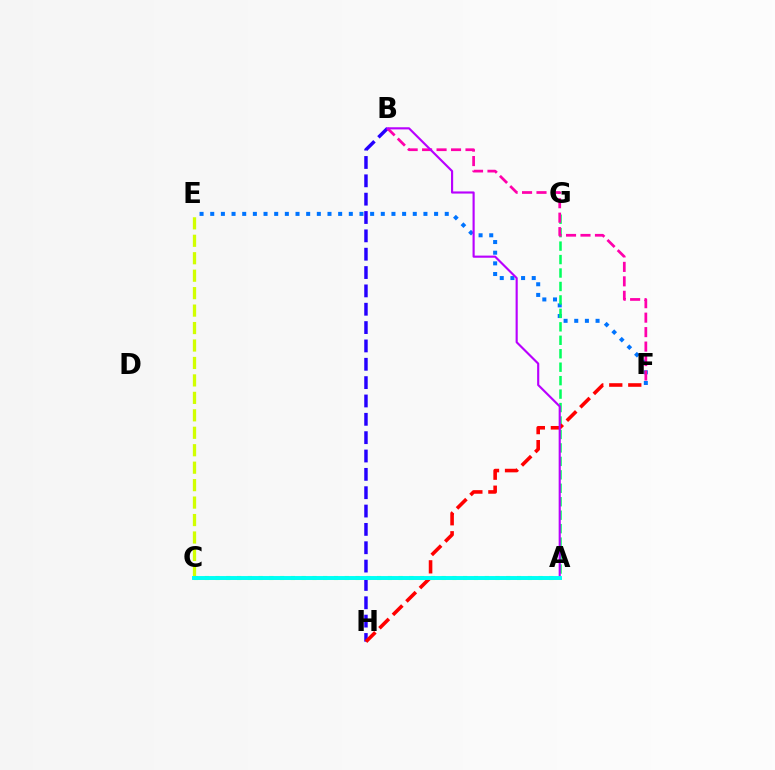{('E', 'F'): [{'color': '#0074ff', 'line_style': 'dotted', 'thickness': 2.9}], ('A', 'G'): [{'color': '#00ff5c', 'line_style': 'dashed', 'thickness': 1.83}], ('B', 'H'): [{'color': '#2500ff', 'line_style': 'dashed', 'thickness': 2.49}], ('B', 'F'): [{'color': '#ff00ac', 'line_style': 'dashed', 'thickness': 1.96}], ('A', 'C'): [{'color': '#ff9400', 'line_style': 'solid', 'thickness': 1.9}, {'color': '#3dff00', 'line_style': 'dotted', 'thickness': 2.93}, {'color': '#00fff6', 'line_style': 'solid', 'thickness': 2.82}], ('F', 'H'): [{'color': '#ff0000', 'line_style': 'dashed', 'thickness': 2.58}], ('C', 'E'): [{'color': '#d1ff00', 'line_style': 'dashed', 'thickness': 2.37}], ('A', 'B'): [{'color': '#b900ff', 'line_style': 'solid', 'thickness': 1.54}]}